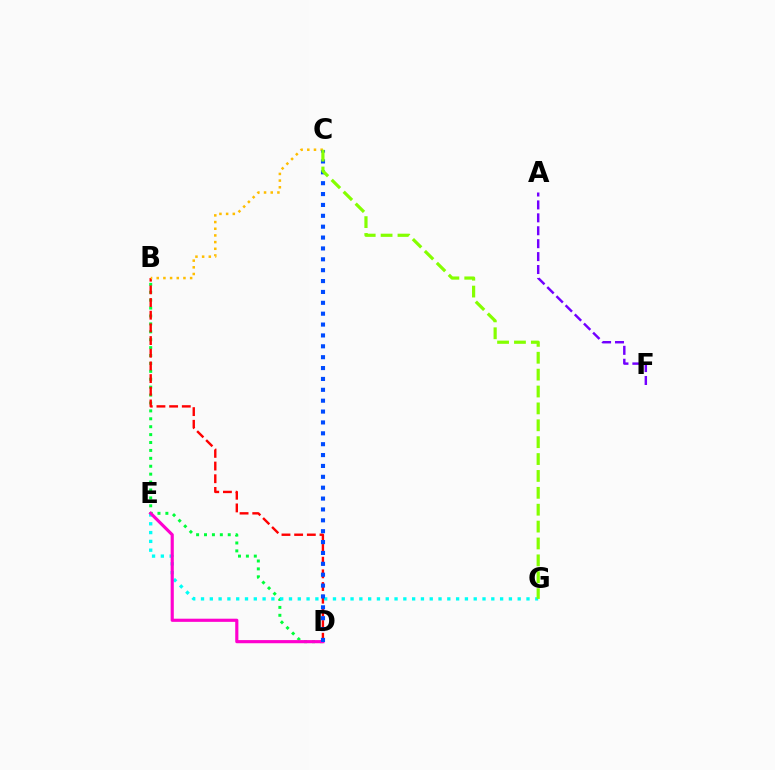{('B', 'D'): [{'color': '#00ff39', 'line_style': 'dotted', 'thickness': 2.15}, {'color': '#ff0000', 'line_style': 'dashed', 'thickness': 1.72}], ('A', 'F'): [{'color': '#7200ff', 'line_style': 'dashed', 'thickness': 1.76}], ('E', 'G'): [{'color': '#00fff6', 'line_style': 'dotted', 'thickness': 2.39}], ('D', 'E'): [{'color': '#ff00cf', 'line_style': 'solid', 'thickness': 2.27}], ('B', 'C'): [{'color': '#ffbd00', 'line_style': 'dotted', 'thickness': 1.81}], ('C', 'D'): [{'color': '#004bff', 'line_style': 'dotted', 'thickness': 2.95}], ('C', 'G'): [{'color': '#84ff00', 'line_style': 'dashed', 'thickness': 2.29}]}